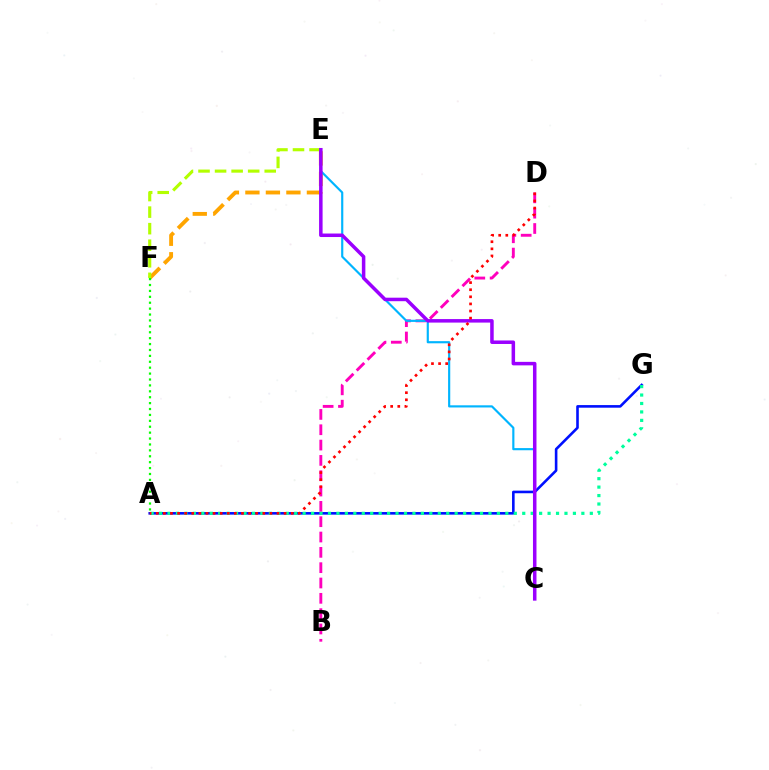{('A', 'G'): [{'color': '#0010ff', 'line_style': 'solid', 'thickness': 1.87}, {'color': '#00ff9d', 'line_style': 'dotted', 'thickness': 2.29}], ('E', 'F'): [{'color': '#ffa500', 'line_style': 'dashed', 'thickness': 2.78}, {'color': '#b3ff00', 'line_style': 'dashed', 'thickness': 2.25}], ('B', 'D'): [{'color': '#ff00bd', 'line_style': 'dashed', 'thickness': 2.08}], ('C', 'E'): [{'color': '#00b5ff', 'line_style': 'solid', 'thickness': 1.56}, {'color': '#9b00ff', 'line_style': 'solid', 'thickness': 2.53}], ('A', 'D'): [{'color': '#ff0000', 'line_style': 'dotted', 'thickness': 1.93}], ('A', 'F'): [{'color': '#08ff00', 'line_style': 'dotted', 'thickness': 1.6}]}